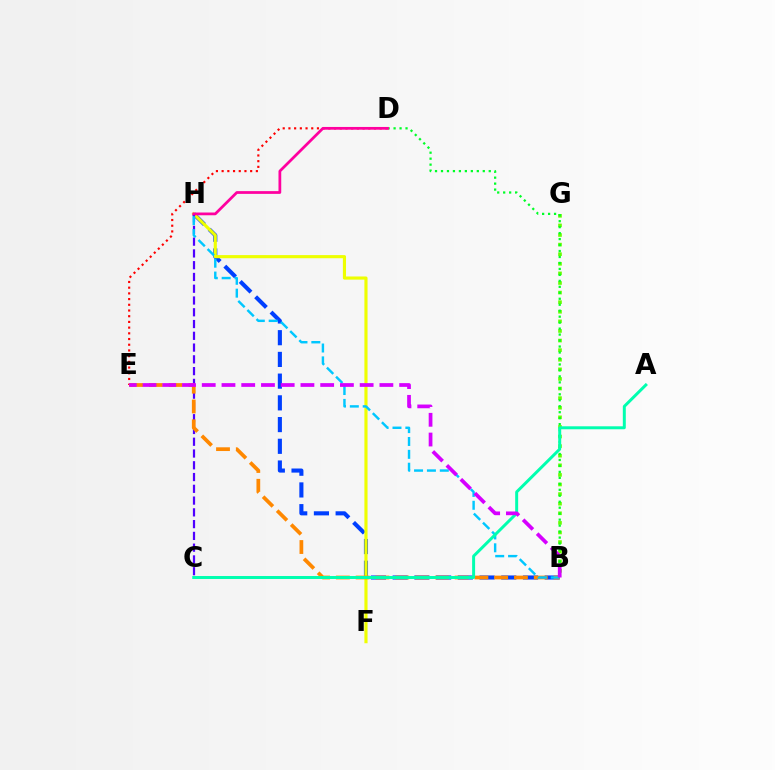{('B', 'H'): [{'color': '#003fff', 'line_style': 'dashed', 'thickness': 2.95}, {'color': '#00c7ff', 'line_style': 'dashed', 'thickness': 1.75}], ('F', 'H'): [{'color': '#eeff00', 'line_style': 'solid', 'thickness': 2.26}], ('B', 'G'): [{'color': '#66ff00', 'line_style': 'dotted', 'thickness': 2.61}], ('D', 'E'): [{'color': '#ff0000', 'line_style': 'dotted', 'thickness': 1.55}], ('C', 'H'): [{'color': '#4f00ff', 'line_style': 'dashed', 'thickness': 1.6}], ('B', 'E'): [{'color': '#ff8800', 'line_style': 'dashed', 'thickness': 2.69}, {'color': '#d600ff', 'line_style': 'dashed', 'thickness': 2.68}], ('B', 'D'): [{'color': '#00ff27', 'line_style': 'dotted', 'thickness': 1.62}], ('D', 'H'): [{'color': '#ff00a0', 'line_style': 'solid', 'thickness': 1.98}], ('A', 'C'): [{'color': '#00ffaf', 'line_style': 'solid', 'thickness': 2.14}]}